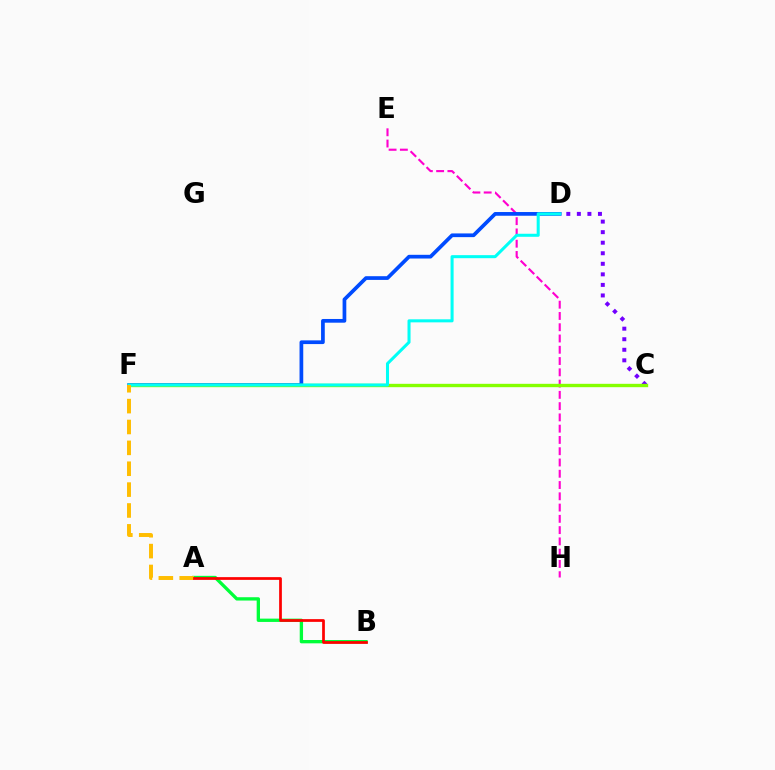{('E', 'H'): [{'color': '#ff00cf', 'line_style': 'dashed', 'thickness': 1.53}], ('C', 'D'): [{'color': '#7200ff', 'line_style': 'dotted', 'thickness': 2.87}], ('A', 'B'): [{'color': '#00ff39', 'line_style': 'solid', 'thickness': 2.39}, {'color': '#ff0000', 'line_style': 'solid', 'thickness': 1.97}], ('D', 'F'): [{'color': '#004bff', 'line_style': 'solid', 'thickness': 2.67}, {'color': '#00fff6', 'line_style': 'solid', 'thickness': 2.19}], ('C', 'F'): [{'color': '#84ff00', 'line_style': 'solid', 'thickness': 2.42}], ('A', 'F'): [{'color': '#ffbd00', 'line_style': 'dashed', 'thickness': 2.84}]}